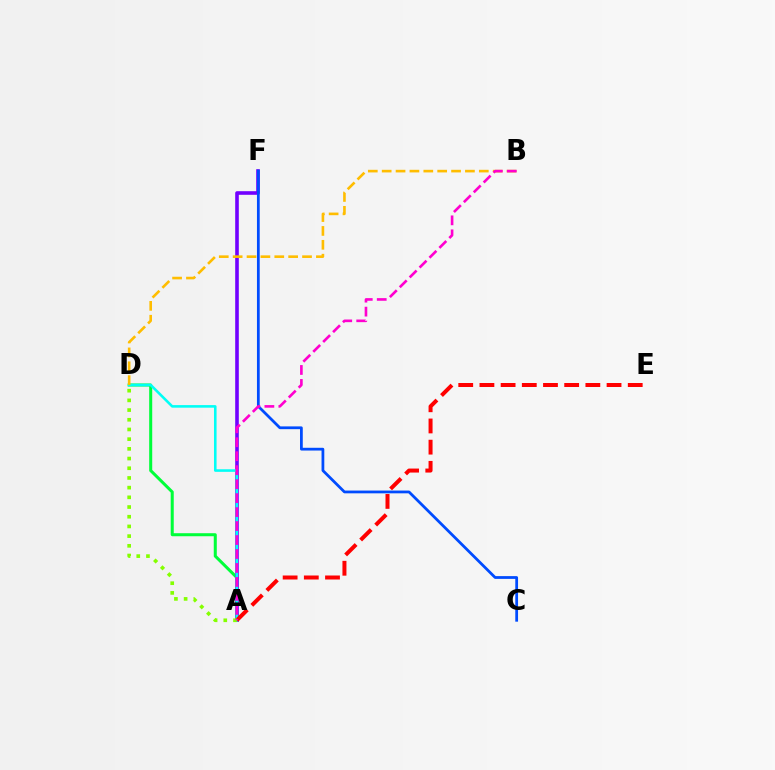{('A', 'D'): [{'color': '#00ff39', 'line_style': 'solid', 'thickness': 2.18}, {'color': '#00fff6', 'line_style': 'solid', 'thickness': 1.86}, {'color': '#84ff00', 'line_style': 'dotted', 'thickness': 2.63}], ('A', 'F'): [{'color': '#7200ff', 'line_style': 'solid', 'thickness': 2.6}], ('B', 'D'): [{'color': '#ffbd00', 'line_style': 'dashed', 'thickness': 1.89}], ('A', 'E'): [{'color': '#ff0000', 'line_style': 'dashed', 'thickness': 2.88}], ('C', 'F'): [{'color': '#004bff', 'line_style': 'solid', 'thickness': 1.99}], ('A', 'B'): [{'color': '#ff00cf', 'line_style': 'dashed', 'thickness': 1.9}]}